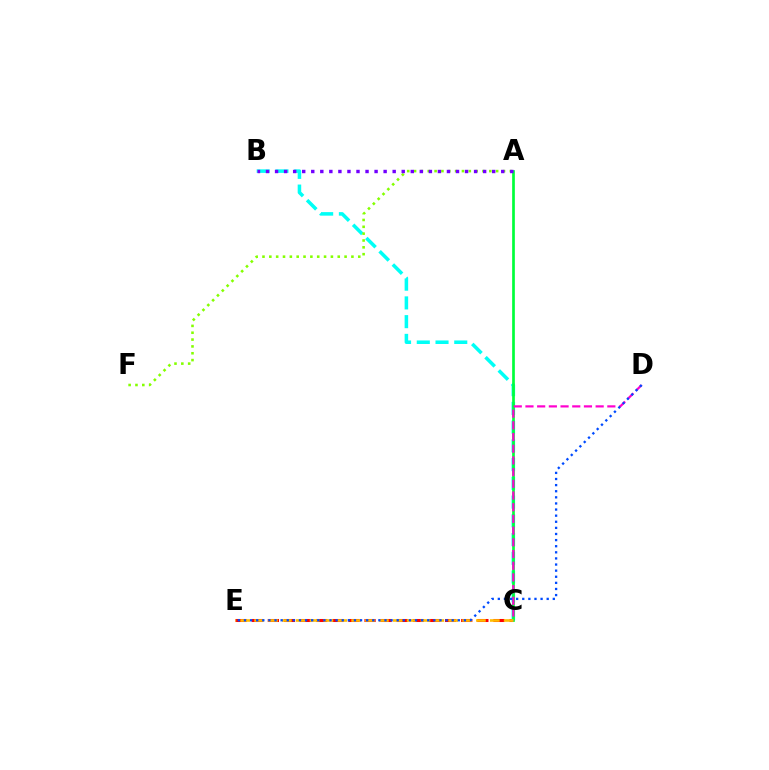{('C', 'E'): [{'color': '#ff0000', 'line_style': 'dashed', 'thickness': 2.19}, {'color': '#ffbd00', 'line_style': 'dashed', 'thickness': 1.88}], ('B', 'C'): [{'color': '#00fff6', 'line_style': 'dashed', 'thickness': 2.55}], ('A', 'C'): [{'color': '#00ff39', 'line_style': 'solid', 'thickness': 1.94}], ('A', 'F'): [{'color': '#84ff00', 'line_style': 'dotted', 'thickness': 1.86}], ('A', 'B'): [{'color': '#7200ff', 'line_style': 'dotted', 'thickness': 2.46}], ('C', 'D'): [{'color': '#ff00cf', 'line_style': 'dashed', 'thickness': 1.59}], ('D', 'E'): [{'color': '#004bff', 'line_style': 'dotted', 'thickness': 1.66}]}